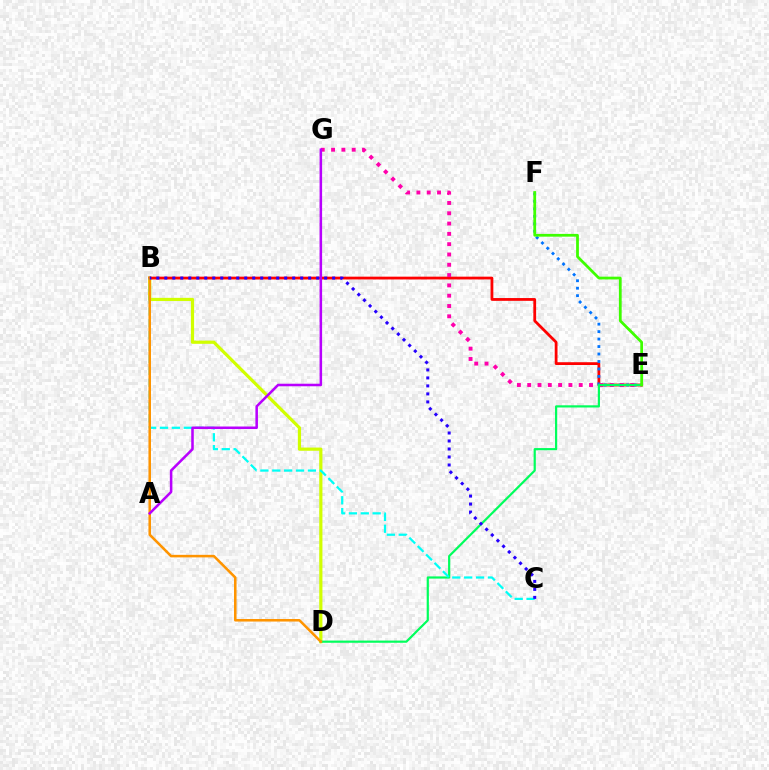{('B', 'D'): [{'color': '#d1ff00', 'line_style': 'solid', 'thickness': 2.3}, {'color': '#ff9400', 'line_style': 'solid', 'thickness': 1.83}], ('B', 'E'): [{'color': '#ff0000', 'line_style': 'solid', 'thickness': 2.0}], ('E', 'F'): [{'color': '#0074ff', 'line_style': 'dotted', 'thickness': 2.03}, {'color': '#3dff00', 'line_style': 'solid', 'thickness': 1.99}], ('E', 'G'): [{'color': '#ff00ac', 'line_style': 'dotted', 'thickness': 2.8}], ('D', 'E'): [{'color': '#00ff5c', 'line_style': 'solid', 'thickness': 1.58}], ('B', 'C'): [{'color': '#00fff6', 'line_style': 'dashed', 'thickness': 1.61}, {'color': '#2500ff', 'line_style': 'dotted', 'thickness': 2.17}], ('A', 'G'): [{'color': '#b900ff', 'line_style': 'solid', 'thickness': 1.83}]}